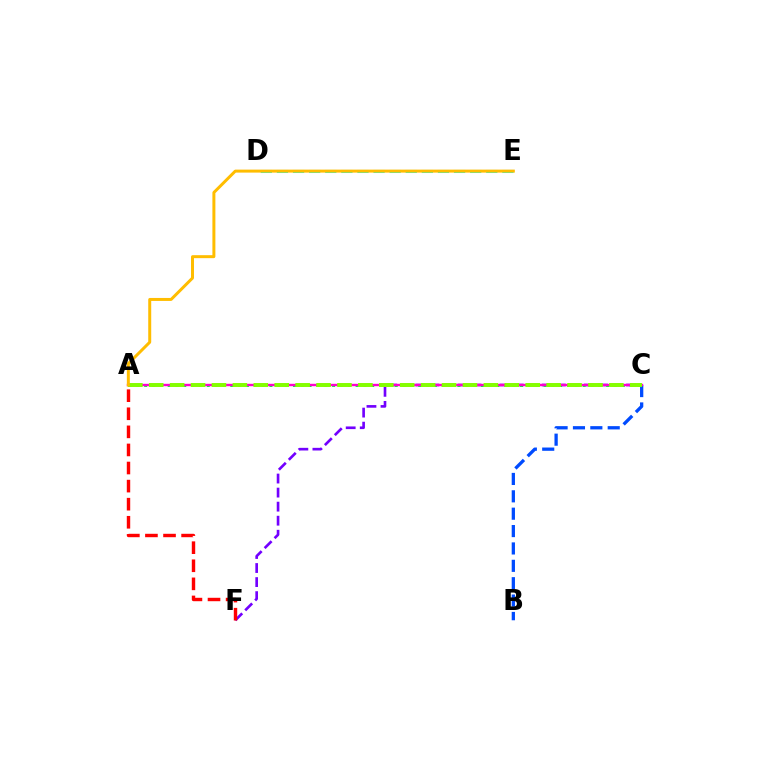{('C', 'F'): [{'color': '#7200ff', 'line_style': 'dashed', 'thickness': 1.91}], ('A', 'C'): [{'color': '#00ff39', 'line_style': 'dotted', 'thickness': 2.13}, {'color': '#ff00cf', 'line_style': 'solid', 'thickness': 1.73}, {'color': '#84ff00', 'line_style': 'dashed', 'thickness': 2.84}], ('B', 'C'): [{'color': '#004bff', 'line_style': 'dashed', 'thickness': 2.36}], ('D', 'E'): [{'color': '#00fff6', 'line_style': 'dashed', 'thickness': 2.19}], ('A', 'E'): [{'color': '#ffbd00', 'line_style': 'solid', 'thickness': 2.15}], ('A', 'F'): [{'color': '#ff0000', 'line_style': 'dashed', 'thickness': 2.46}]}